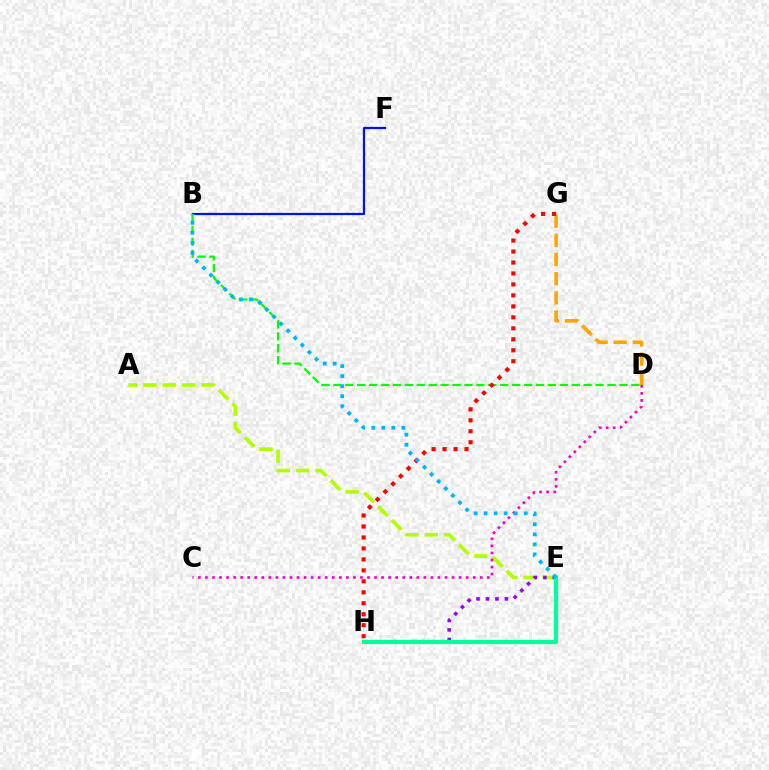{('B', 'F'): [{'color': '#0010ff', 'line_style': 'solid', 'thickness': 1.62}], ('A', 'E'): [{'color': '#b3ff00', 'line_style': 'dashed', 'thickness': 2.63}], ('D', 'G'): [{'color': '#ffa500', 'line_style': 'dashed', 'thickness': 2.61}], ('B', 'D'): [{'color': '#08ff00', 'line_style': 'dashed', 'thickness': 1.62}], ('C', 'D'): [{'color': '#ff00bd', 'line_style': 'dotted', 'thickness': 1.91}], ('E', 'H'): [{'color': '#9b00ff', 'line_style': 'dotted', 'thickness': 2.57}, {'color': '#00ff9d', 'line_style': 'solid', 'thickness': 2.99}], ('G', 'H'): [{'color': '#ff0000', 'line_style': 'dotted', 'thickness': 2.98}], ('B', 'E'): [{'color': '#00b5ff', 'line_style': 'dotted', 'thickness': 2.72}]}